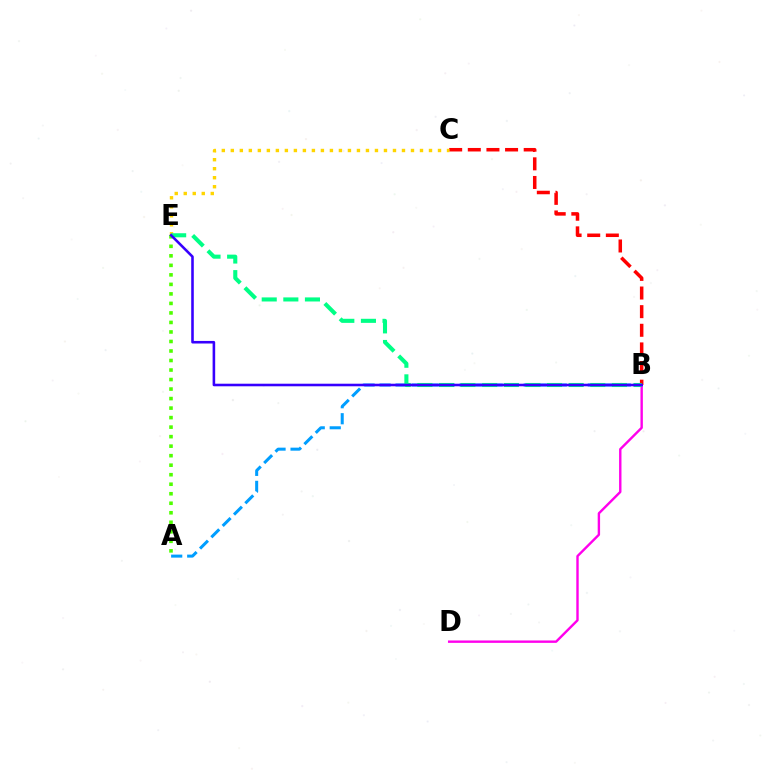{('B', 'D'): [{'color': '#ff00ed', 'line_style': 'solid', 'thickness': 1.73}], ('B', 'C'): [{'color': '#ff0000', 'line_style': 'dashed', 'thickness': 2.53}], ('C', 'E'): [{'color': '#ffd500', 'line_style': 'dotted', 'thickness': 2.45}], ('A', 'E'): [{'color': '#4fff00', 'line_style': 'dotted', 'thickness': 2.59}], ('A', 'B'): [{'color': '#009eff', 'line_style': 'dashed', 'thickness': 2.18}], ('B', 'E'): [{'color': '#00ff86', 'line_style': 'dashed', 'thickness': 2.94}, {'color': '#3700ff', 'line_style': 'solid', 'thickness': 1.86}]}